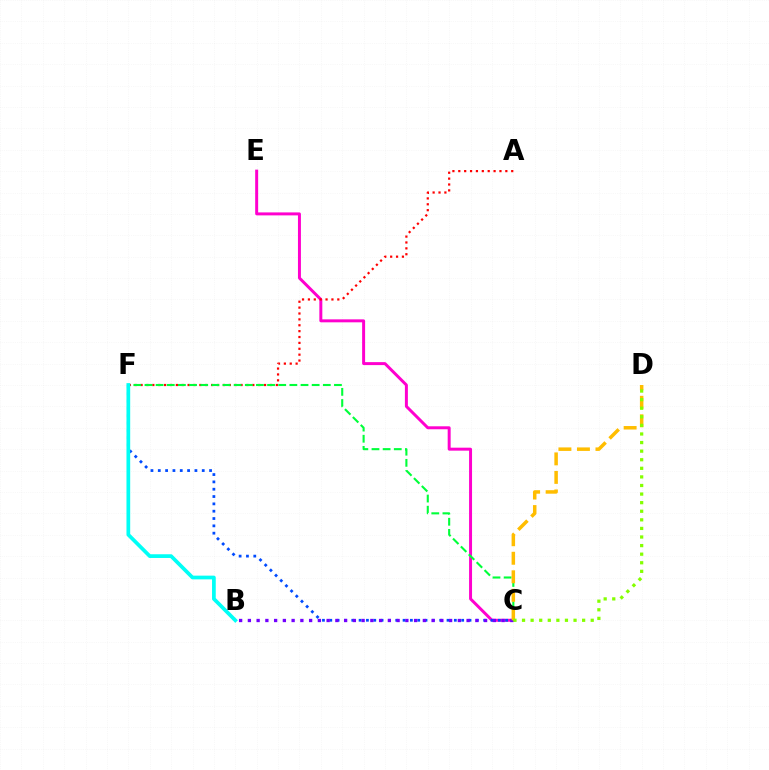{('C', 'E'): [{'color': '#ff00cf', 'line_style': 'solid', 'thickness': 2.14}], ('A', 'F'): [{'color': '#ff0000', 'line_style': 'dotted', 'thickness': 1.6}], ('C', 'F'): [{'color': '#004bff', 'line_style': 'dotted', 'thickness': 1.99}, {'color': '#00ff39', 'line_style': 'dashed', 'thickness': 1.51}], ('B', 'C'): [{'color': '#7200ff', 'line_style': 'dotted', 'thickness': 2.38}], ('B', 'F'): [{'color': '#00fff6', 'line_style': 'solid', 'thickness': 2.68}], ('C', 'D'): [{'color': '#ffbd00', 'line_style': 'dashed', 'thickness': 2.52}, {'color': '#84ff00', 'line_style': 'dotted', 'thickness': 2.33}]}